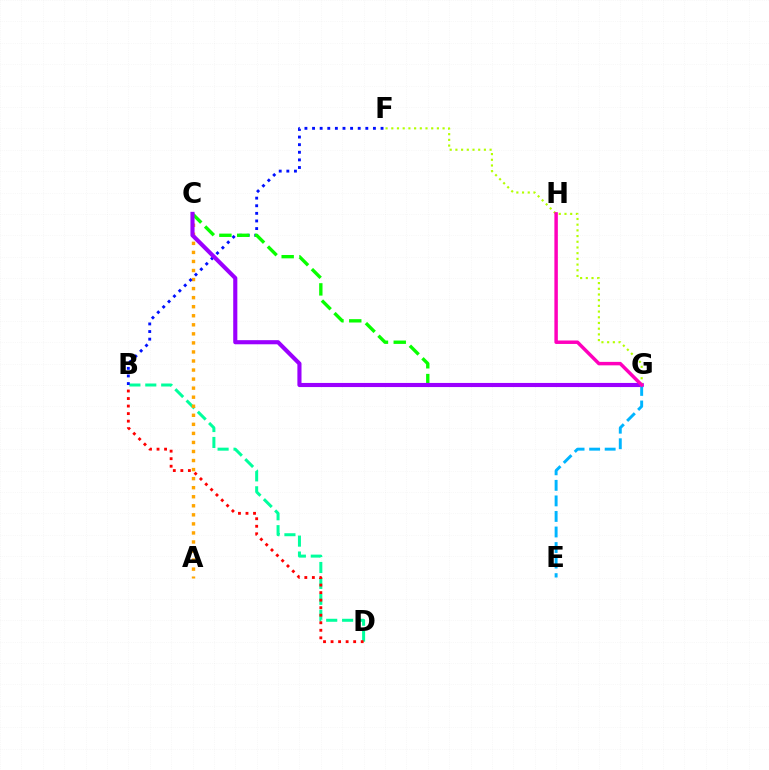{('B', 'D'): [{'color': '#00ff9d', 'line_style': 'dashed', 'thickness': 2.16}, {'color': '#ff0000', 'line_style': 'dotted', 'thickness': 2.05}], ('A', 'C'): [{'color': '#ffa500', 'line_style': 'dotted', 'thickness': 2.46}], ('B', 'F'): [{'color': '#0010ff', 'line_style': 'dotted', 'thickness': 2.07}], ('C', 'G'): [{'color': '#08ff00', 'line_style': 'dashed', 'thickness': 2.42}, {'color': '#9b00ff', 'line_style': 'solid', 'thickness': 2.96}], ('E', 'G'): [{'color': '#00b5ff', 'line_style': 'dashed', 'thickness': 2.11}], ('F', 'G'): [{'color': '#b3ff00', 'line_style': 'dotted', 'thickness': 1.55}], ('G', 'H'): [{'color': '#ff00bd', 'line_style': 'solid', 'thickness': 2.49}]}